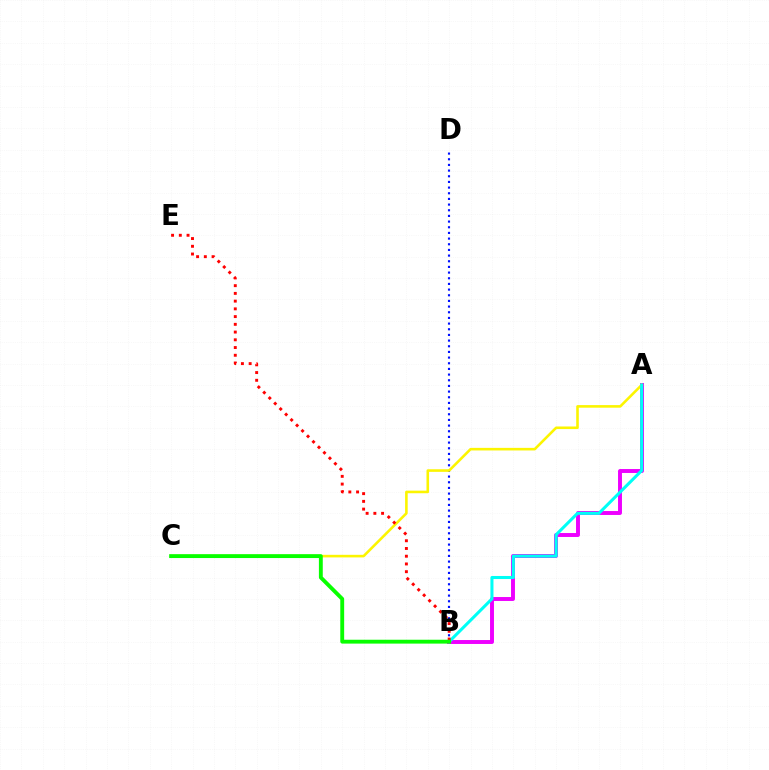{('A', 'B'): [{'color': '#ee00ff', 'line_style': 'solid', 'thickness': 2.83}, {'color': '#00fff6', 'line_style': 'solid', 'thickness': 2.19}], ('B', 'D'): [{'color': '#0010ff', 'line_style': 'dotted', 'thickness': 1.54}], ('A', 'C'): [{'color': '#fcf500', 'line_style': 'solid', 'thickness': 1.87}], ('B', 'E'): [{'color': '#ff0000', 'line_style': 'dotted', 'thickness': 2.1}], ('B', 'C'): [{'color': '#08ff00', 'line_style': 'solid', 'thickness': 2.78}]}